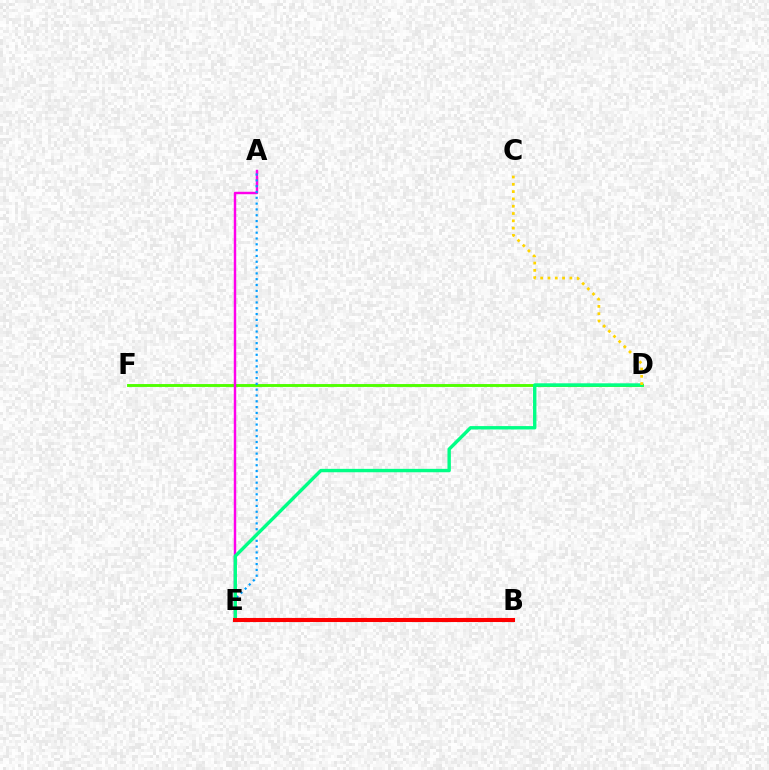{('D', 'F'): [{'color': '#4fff00', 'line_style': 'solid', 'thickness': 2.08}], ('A', 'E'): [{'color': '#ff00ed', 'line_style': 'solid', 'thickness': 1.76}, {'color': '#009eff', 'line_style': 'dotted', 'thickness': 1.58}], ('B', 'E'): [{'color': '#3700ff', 'line_style': 'solid', 'thickness': 1.54}, {'color': '#ff0000', 'line_style': 'solid', 'thickness': 2.92}], ('D', 'E'): [{'color': '#00ff86', 'line_style': 'solid', 'thickness': 2.44}], ('C', 'D'): [{'color': '#ffd500', 'line_style': 'dotted', 'thickness': 1.98}]}